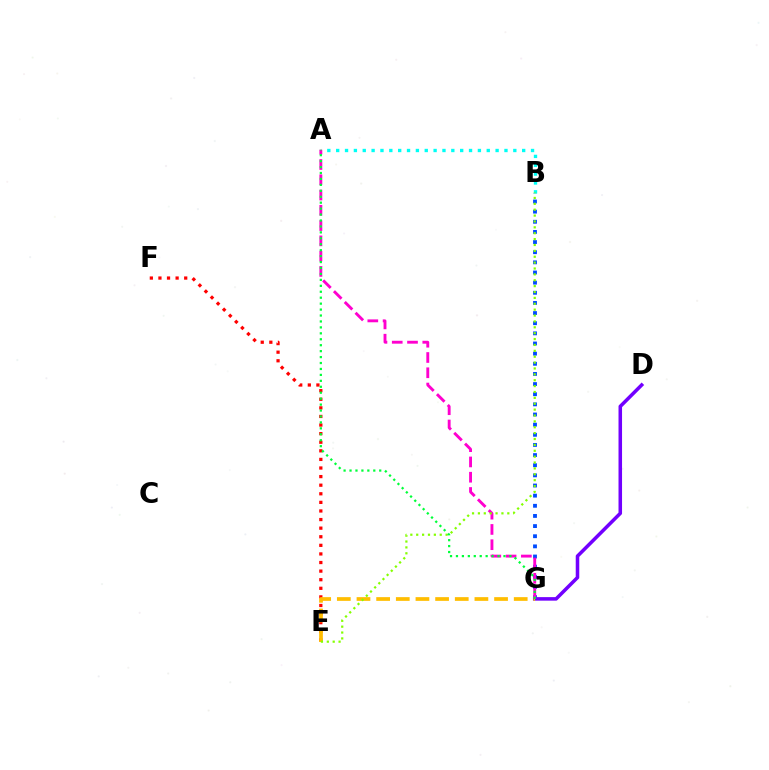{('B', 'G'): [{'color': '#004bff', 'line_style': 'dotted', 'thickness': 2.76}], ('A', 'B'): [{'color': '#00fff6', 'line_style': 'dotted', 'thickness': 2.41}], ('D', 'G'): [{'color': '#7200ff', 'line_style': 'solid', 'thickness': 2.55}], ('E', 'F'): [{'color': '#ff0000', 'line_style': 'dotted', 'thickness': 2.33}], ('E', 'G'): [{'color': '#ffbd00', 'line_style': 'dashed', 'thickness': 2.67}], ('A', 'G'): [{'color': '#ff00cf', 'line_style': 'dashed', 'thickness': 2.07}, {'color': '#00ff39', 'line_style': 'dotted', 'thickness': 1.61}], ('B', 'E'): [{'color': '#84ff00', 'line_style': 'dotted', 'thickness': 1.6}]}